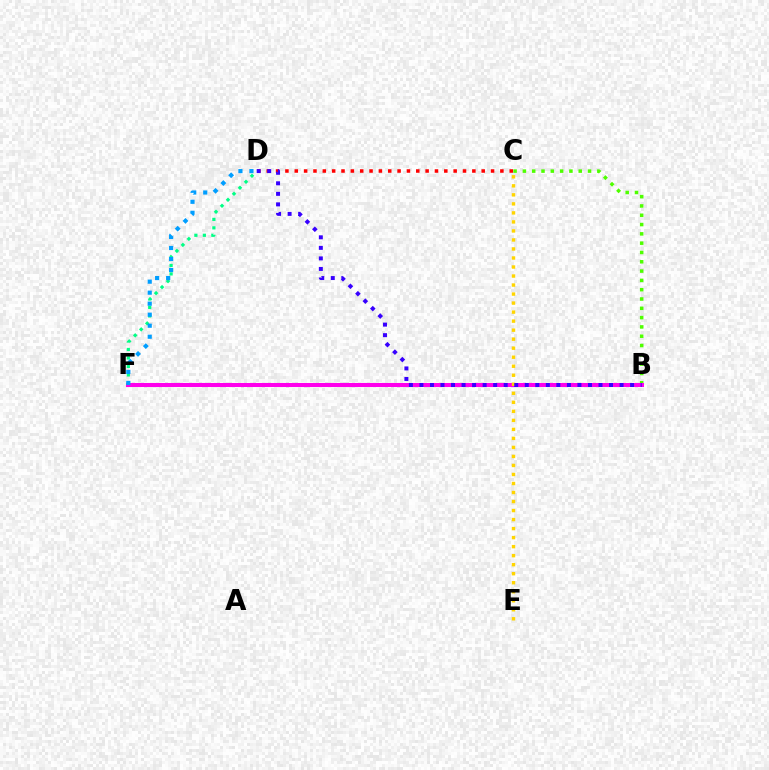{('C', 'D'): [{'color': '#ff0000', 'line_style': 'dotted', 'thickness': 2.54}], ('B', 'C'): [{'color': '#4fff00', 'line_style': 'dotted', 'thickness': 2.53}], ('B', 'F'): [{'color': '#ff00ed', 'line_style': 'solid', 'thickness': 2.92}], ('D', 'F'): [{'color': '#00ff86', 'line_style': 'dotted', 'thickness': 2.3}, {'color': '#009eff', 'line_style': 'dotted', 'thickness': 2.99}], ('C', 'E'): [{'color': '#ffd500', 'line_style': 'dotted', 'thickness': 2.45}], ('B', 'D'): [{'color': '#3700ff', 'line_style': 'dotted', 'thickness': 2.86}]}